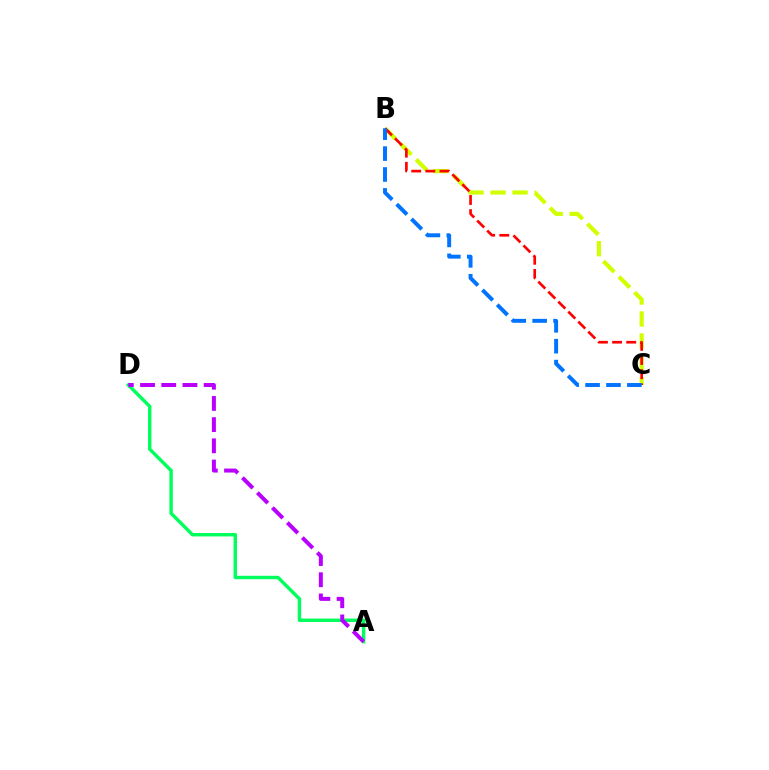{('B', 'C'): [{'color': '#d1ff00', 'line_style': 'dashed', 'thickness': 2.99}, {'color': '#ff0000', 'line_style': 'dashed', 'thickness': 1.92}, {'color': '#0074ff', 'line_style': 'dashed', 'thickness': 2.84}], ('A', 'D'): [{'color': '#00ff5c', 'line_style': 'solid', 'thickness': 2.46}, {'color': '#b900ff', 'line_style': 'dashed', 'thickness': 2.88}]}